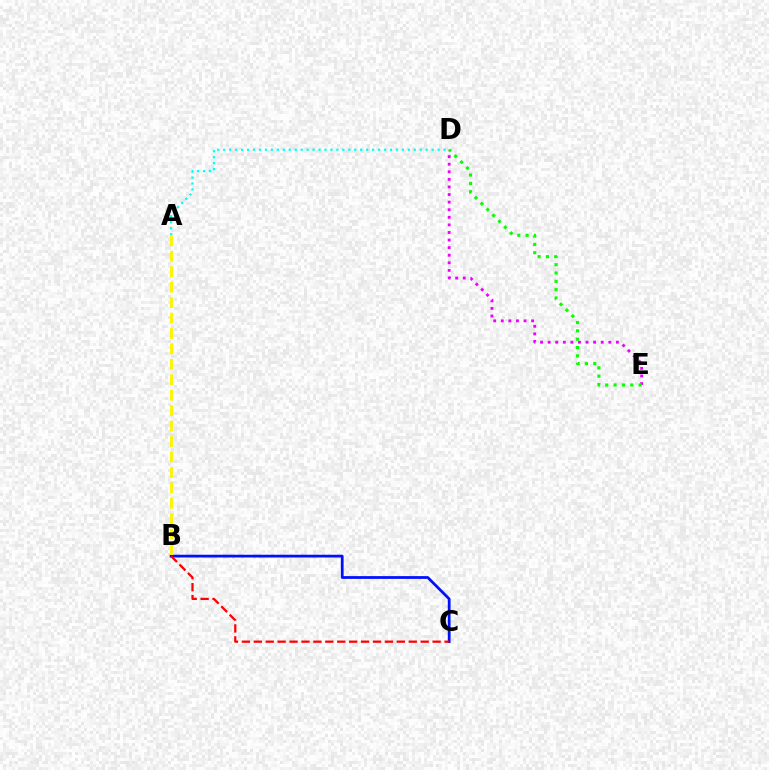{('B', 'C'): [{'color': '#0010ff', 'line_style': 'solid', 'thickness': 1.99}, {'color': '#ff0000', 'line_style': 'dashed', 'thickness': 1.62}], ('D', 'E'): [{'color': '#ee00ff', 'line_style': 'dotted', 'thickness': 2.06}, {'color': '#08ff00', 'line_style': 'dotted', 'thickness': 2.27}], ('A', 'D'): [{'color': '#00fff6', 'line_style': 'dotted', 'thickness': 1.62}], ('A', 'B'): [{'color': '#fcf500', 'line_style': 'dashed', 'thickness': 2.1}]}